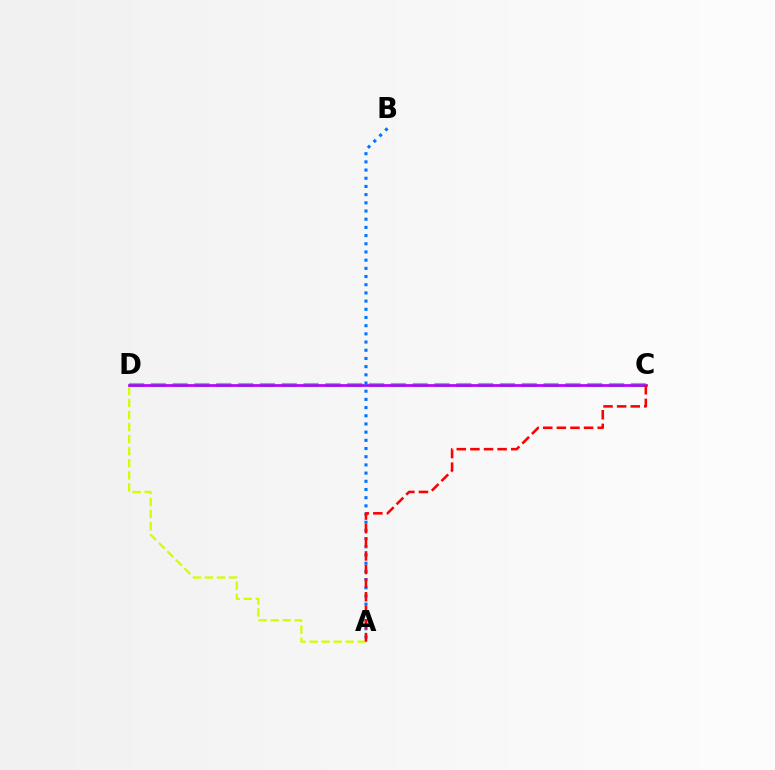{('C', 'D'): [{'color': '#00ff5c', 'line_style': 'dashed', 'thickness': 2.96}, {'color': '#b900ff', 'line_style': 'solid', 'thickness': 1.95}], ('A', 'D'): [{'color': '#d1ff00', 'line_style': 'dashed', 'thickness': 1.64}], ('A', 'B'): [{'color': '#0074ff', 'line_style': 'dotted', 'thickness': 2.23}], ('A', 'C'): [{'color': '#ff0000', 'line_style': 'dashed', 'thickness': 1.85}]}